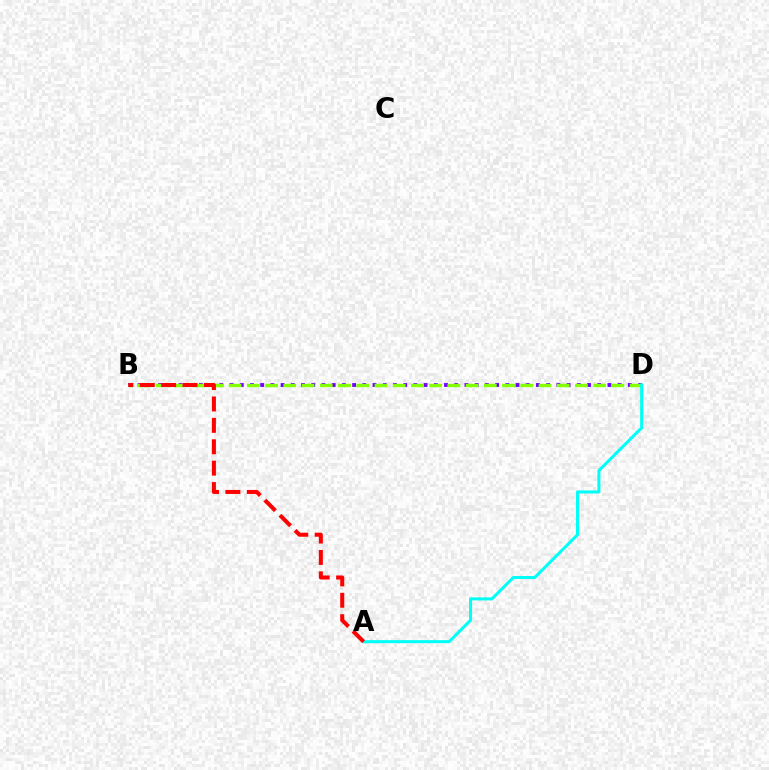{('B', 'D'): [{'color': '#7200ff', 'line_style': 'dotted', 'thickness': 2.77}, {'color': '#84ff00', 'line_style': 'dashed', 'thickness': 2.48}], ('A', 'D'): [{'color': '#00fff6', 'line_style': 'solid', 'thickness': 2.19}], ('A', 'B'): [{'color': '#ff0000', 'line_style': 'dashed', 'thickness': 2.91}]}